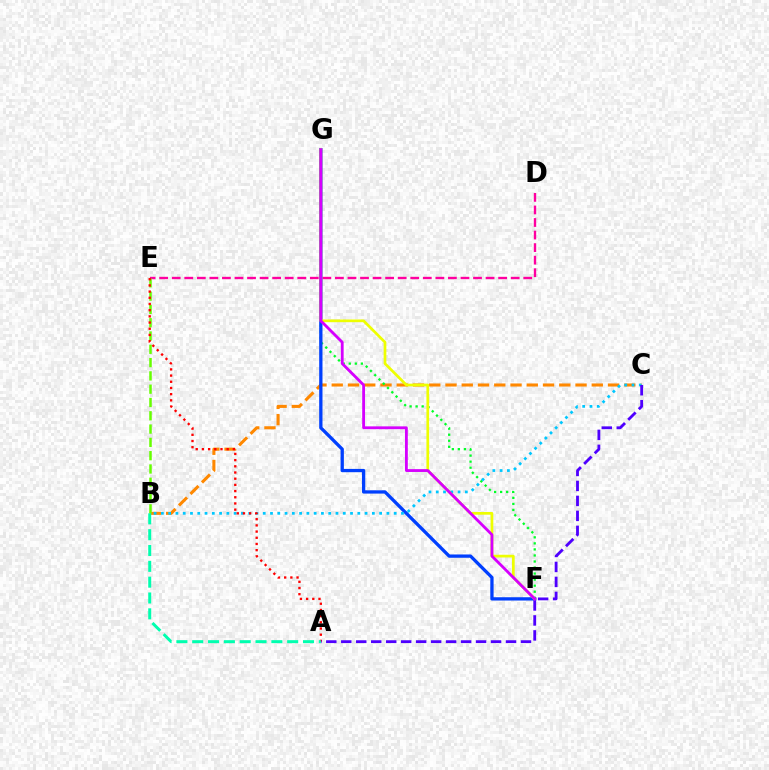{('D', 'E'): [{'color': '#ff00a0', 'line_style': 'dashed', 'thickness': 1.71}], ('B', 'C'): [{'color': '#ff8800', 'line_style': 'dashed', 'thickness': 2.21}, {'color': '#00c7ff', 'line_style': 'dotted', 'thickness': 1.98}], ('F', 'G'): [{'color': '#00ff27', 'line_style': 'dotted', 'thickness': 1.64}, {'color': '#003fff', 'line_style': 'solid', 'thickness': 2.37}, {'color': '#eeff00', 'line_style': 'solid', 'thickness': 1.95}, {'color': '#d600ff', 'line_style': 'solid', 'thickness': 2.03}], ('B', 'E'): [{'color': '#66ff00', 'line_style': 'dashed', 'thickness': 1.81}], ('A', 'E'): [{'color': '#ff0000', 'line_style': 'dotted', 'thickness': 1.68}], ('A', 'C'): [{'color': '#4f00ff', 'line_style': 'dashed', 'thickness': 2.03}], ('A', 'B'): [{'color': '#00ffaf', 'line_style': 'dashed', 'thickness': 2.15}]}